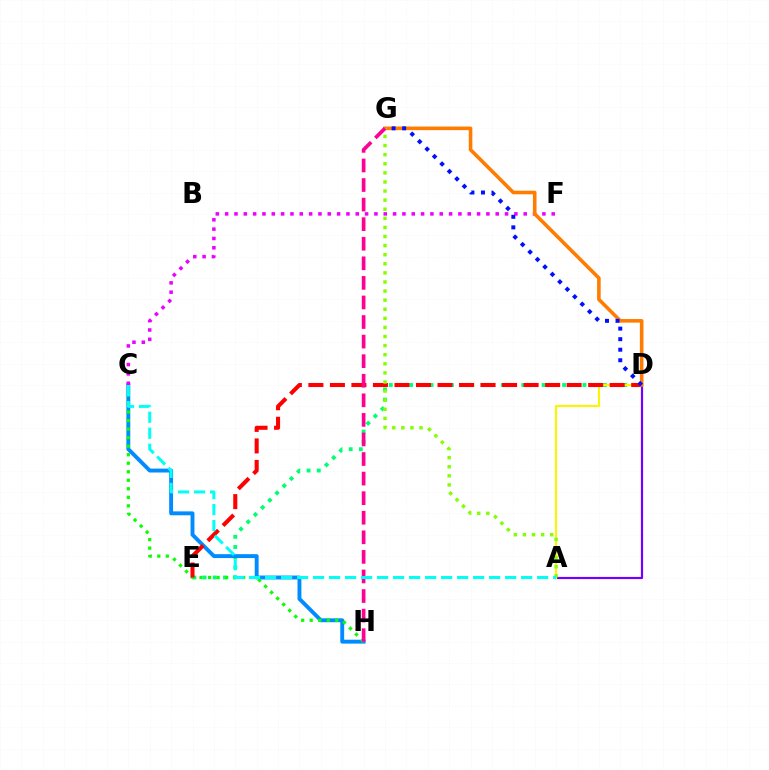{('D', 'E'): [{'color': '#00ff74', 'line_style': 'dotted', 'thickness': 2.77}, {'color': '#ff0000', 'line_style': 'dashed', 'thickness': 2.92}], ('C', 'H'): [{'color': '#008cff', 'line_style': 'solid', 'thickness': 2.8}, {'color': '#08ff00', 'line_style': 'dotted', 'thickness': 2.32}], ('A', 'D'): [{'color': '#7200ff', 'line_style': 'solid', 'thickness': 1.59}, {'color': '#fcf500', 'line_style': 'solid', 'thickness': 1.51}], ('C', 'F'): [{'color': '#ee00ff', 'line_style': 'dotted', 'thickness': 2.54}], ('D', 'G'): [{'color': '#ff7c00', 'line_style': 'solid', 'thickness': 2.58}, {'color': '#0010ff', 'line_style': 'dotted', 'thickness': 2.86}], ('A', 'G'): [{'color': '#84ff00', 'line_style': 'dotted', 'thickness': 2.47}], ('G', 'H'): [{'color': '#ff0094', 'line_style': 'dashed', 'thickness': 2.66}], ('A', 'C'): [{'color': '#00fff6', 'line_style': 'dashed', 'thickness': 2.17}]}